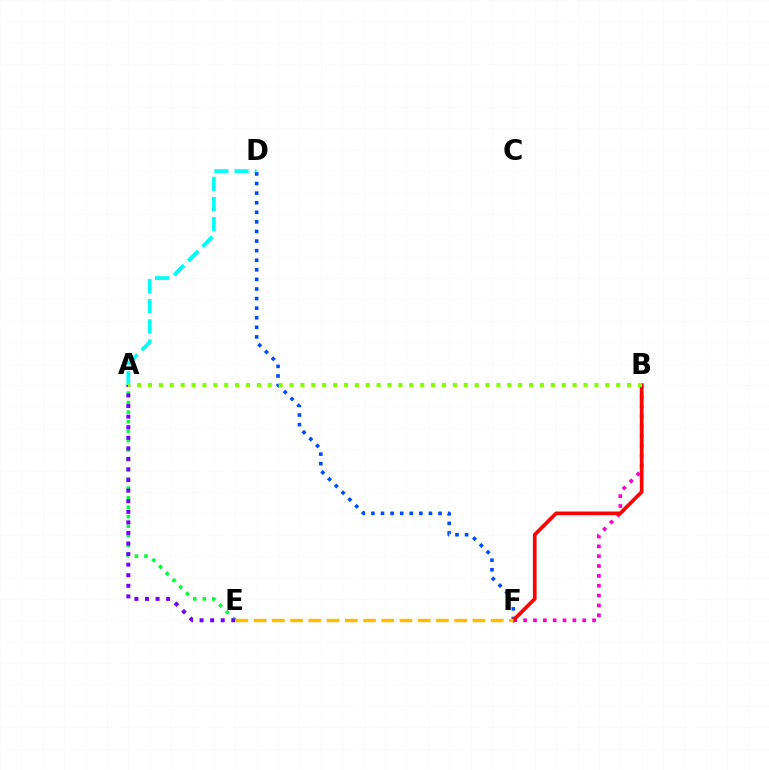{('A', 'D'): [{'color': '#00fff6', 'line_style': 'dashed', 'thickness': 2.74}], ('A', 'E'): [{'color': '#00ff39', 'line_style': 'dotted', 'thickness': 2.58}, {'color': '#7200ff', 'line_style': 'dotted', 'thickness': 2.87}], ('D', 'F'): [{'color': '#004bff', 'line_style': 'dotted', 'thickness': 2.6}], ('B', 'F'): [{'color': '#ff00cf', 'line_style': 'dotted', 'thickness': 2.67}, {'color': '#ff0000', 'line_style': 'solid', 'thickness': 2.65}], ('E', 'F'): [{'color': '#ffbd00', 'line_style': 'dashed', 'thickness': 2.48}], ('A', 'B'): [{'color': '#84ff00', 'line_style': 'dotted', 'thickness': 2.96}]}